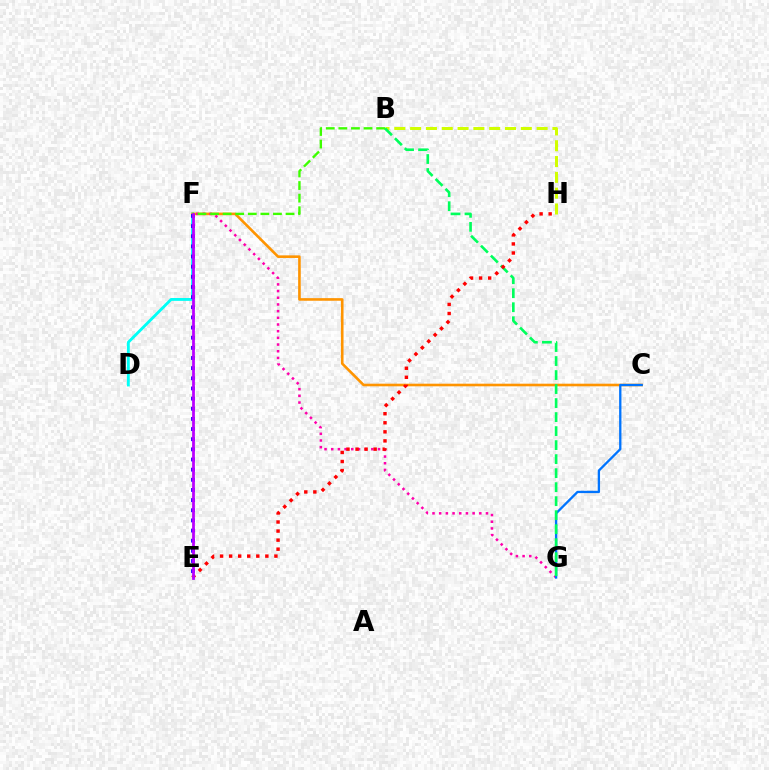{('D', 'F'): [{'color': '#00fff6', 'line_style': 'solid', 'thickness': 2.06}], ('C', 'F'): [{'color': '#ff9400', 'line_style': 'solid', 'thickness': 1.88}], ('F', 'G'): [{'color': '#ff00ac', 'line_style': 'dotted', 'thickness': 1.82}], ('E', 'F'): [{'color': '#2500ff', 'line_style': 'dotted', 'thickness': 2.76}, {'color': '#b900ff', 'line_style': 'solid', 'thickness': 2.0}], ('B', 'H'): [{'color': '#d1ff00', 'line_style': 'dashed', 'thickness': 2.15}], ('C', 'G'): [{'color': '#0074ff', 'line_style': 'solid', 'thickness': 1.67}], ('B', 'G'): [{'color': '#00ff5c', 'line_style': 'dashed', 'thickness': 1.9}], ('E', 'H'): [{'color': '#ff0000', 'line_style': 'dotted', 'thickness': 2.46}], ('B', 'F'): [{'color': '#3dff00', 'line_style': 'dashed', 'thickness': 1.71}]}